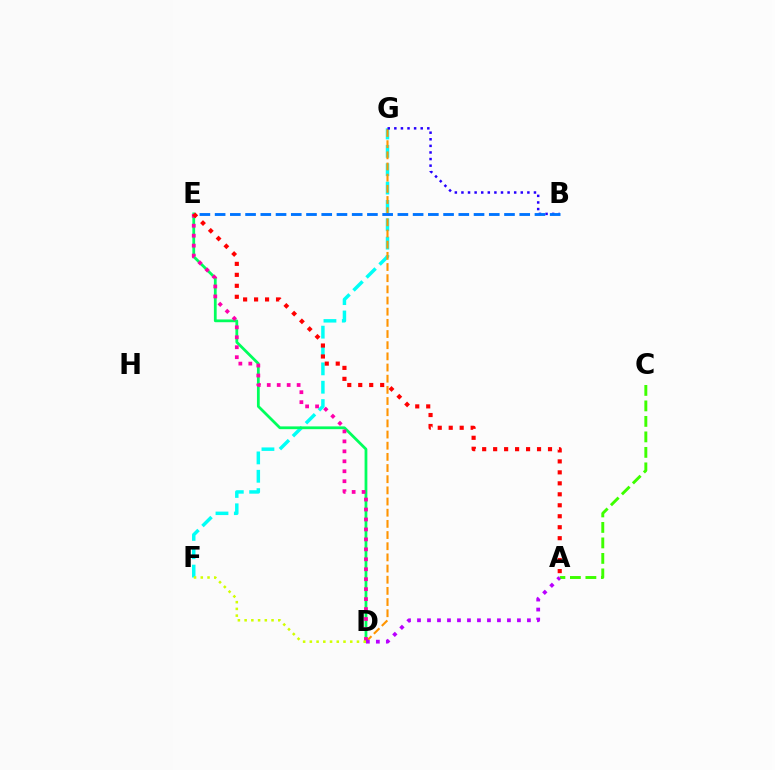{('F', 'G'): [{'color': '#00fff6', 'line_style': 'dashed', 'thickness': 2.49}], ('D', 'G'): [{'color': '#ff9400', 'line_style': 'dashed', 'thickness': 1.52}], ('D', 'E'): [{'color': '#00ff5c', 'line_style': 'solid', 'thickness': 1.99}, {'color': '#ff00ac', 'line_style': 'dotted', 'thickness': 2.71}], ('A', 'C'): [{'color': '#3dff00', 'line_style': 'dashed', 'thickness': 2.1}], ('B', 'G'): [{'color': '#2500ff', 'line_style': 'dotted', 'thickness': 1.79}], ('B', 'E'): [{'color': '#0074ff', 'line_style': 'dashed', 'thickness': 2.07}], ('A', 'D'): [{'color': '#b900ff', 'line_style': 'dotted', 'thickness': 2.72}], ('D', 'F'): [{'color': '#d1ff00', 'line_style': 'dotted', 'thickness': 1.83}], ('A', 'E'): [{'color': '#ff0000', 'line_style': 'dotted', 'thickness': 2.98}]}